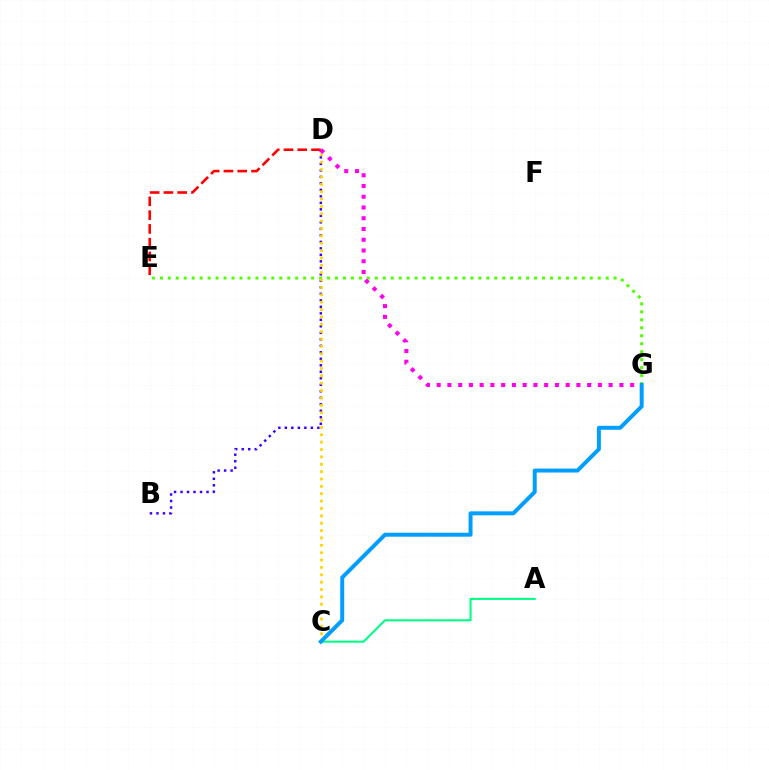{('B', 'D'): [{'color': '#3700ff', 'line_style': 'dotted', 'thickness': 1.77}], ('A', 'C'): [{'color': '#00ff86', 'line_style': 'solid', 'thickness': 1.5}], ('E', 'G'): [{'color': '#4fff00', 'line_style': 'dotted', 'thickness': 2.16}], ('C', 'D'): [{'color': '#ffd500', 'line_style': 'dotted', 'thickness': 2.0}], ('D', 'E'): [{'color': '#ff0000', 'line_style': 'dashed', 'thickness': 1.87}], ('D', 'G'): [{'color': '#ff00ed', 'line_style': 'dotted', 'thickness': 2.92}], ('C', 'G'): [{'color': '#009eff', 'line_style': 'solid', 'thickness': 2.84}]}